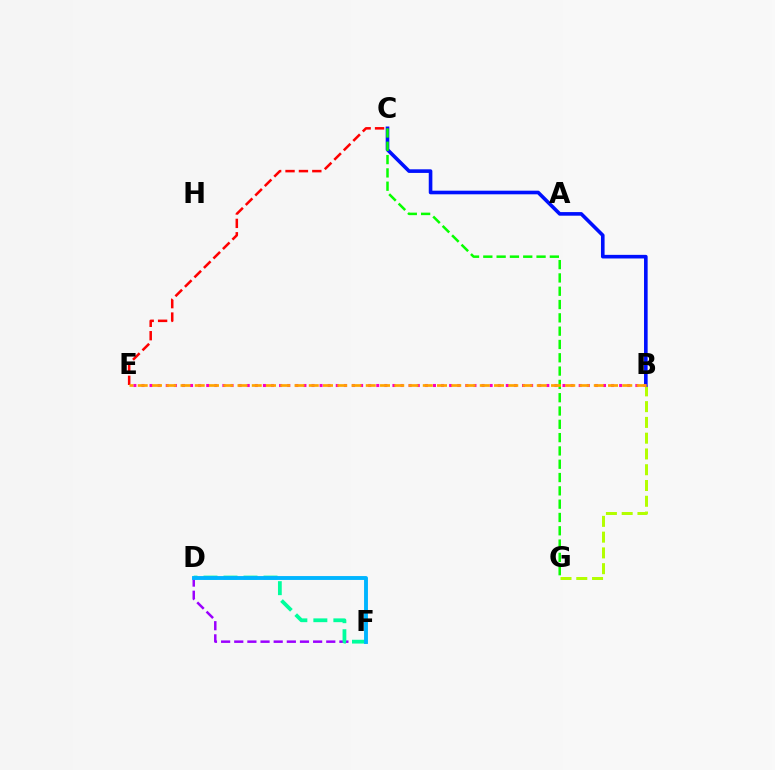{('D', 'F'): [{'color': '#9b00ff', 'line_style': 'dashed', 'thickness': 1.79}, {'color': '#00ff9d', 'line_style': 'dashed', 'thickness': 2.72}, {'color': '#00b5ff', 'line_style': 'solid', 'thickness': 2.79}], ('B', 'G'): [{'color': '#b3ff00', 'line_style': 'dashed', 'thickness': 2.14}], ('B', 'C'): [{'color': '#0010ff', 'line_style': 'solid', 'thickness': 2.6}], ('C', 'E'): [{'color': '#ff0000', 'line_style': 'dashed', 'thickness': 1.82}], ('C', 'G'): [{'color': '#08ff00', 'line_style': 'dashed', 'thickness': 1.81}], ('B', 'E'): [{'color': '#ff00bd', 'line_style': 'dotted', 'thickness': 2.2}, {'color': '#ffa500', 'line_style': 'dashed', 'thickness': 1.94}]}